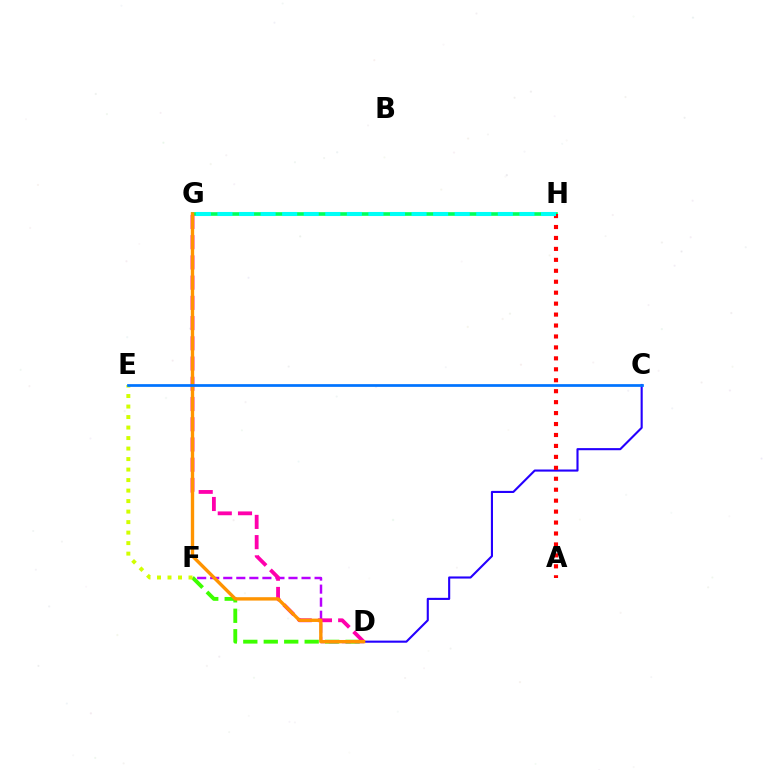{('C', 'D'): [{'color': '#2500ff', 'line_style': 'solid', 'thickness': 1.52}], ('D', 'F'): [{'color': '#3dff00', 'line_style': 'dashed', 'thickness': 2.78}, {'color': '#b900ff', 'line_style': 'dashed', 'thickness': 1.77}], ('G', 'H'): [{'color': '#00ff5c', 'line_style': 'solid', 'thickness': 2.64}, {'color': '#00fff6', 'line_style': 'dashed', 'thickness': 2.93}], ('D', 'G'): [{'color': '#ff00ac', 'line_style': 'dashed', 'thickness': 2.75}, {'color': '#ff9400', 'line_style': 'solid', 'thickness': 2.43}], ('A', 'H'): [{'color': '#ff0000', 'line_style': 'dotted', 'thickness': 2.97}], ('E', 'F'): [{'color': '#d1ff00', 'line_style': 'dotted', 'thickness': 2.85}], ('C', 'E'): [{'color': '#0074ff', 'line_style': 'solid', 'thickness': 1.97}]}